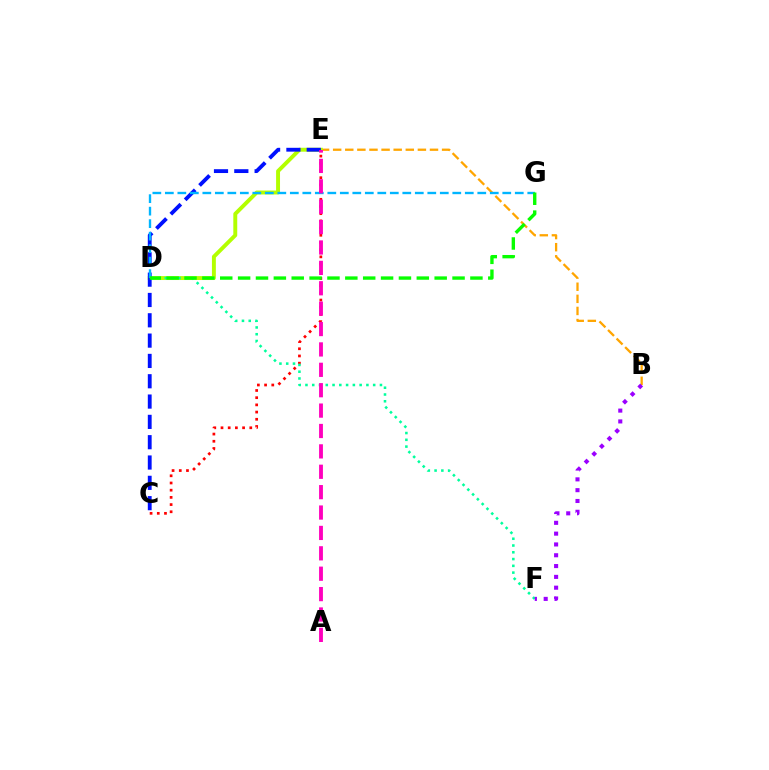{('B', 'E'): [{'color': '#ffa500', 'line_style': 'dashed', 'thickness': 1.64}], ('C', 'E'): [{'color': '#ff0000', 'line_style': 'dotted', 'thickness': 1.96}, {'color': '#0010ff', 'line_style': 'dashed', 'thickness': 2.76}], ('D', 'E'): [{'color': '#b3ff00', 'line_style': 'solid', 'thickness': 2.82}], ('D', 'F'): [{'color': '#00ff9d', 'line_style': 'dotted', 'thickness': 1.84}], ('D', 'G'): [{'color': '#00b5ff', 'line_style': 'dashed', 'thickness': 1.7}, {'color': '#08ff00', 'line_style': 'dashed', 'thickness': 2.43}], ('B', 'F'): [{'color': '#9b00ff', 'line_style': 'dotted', 'thickness': 2.94}], ('A', 'E'): [{'color': '#ff00bd', 'line_style': 'dashed', 'thickness': 2.77}]}